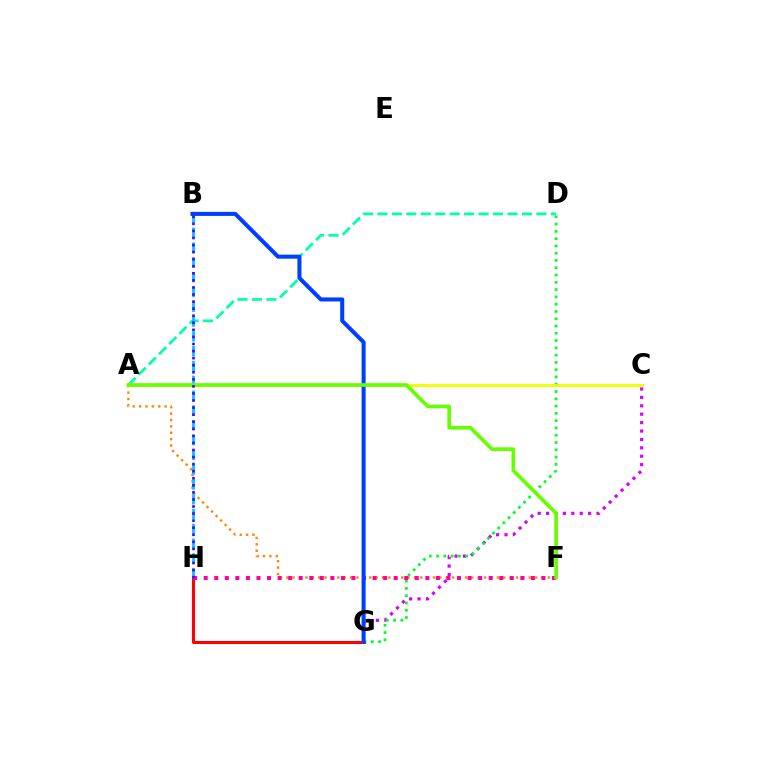{('G', 'H'): [{'color': '#ff0000', 'line_style': 'solid', 'thickness': 2.21}], ('A', 'D'): [{'color': '#00ffaf', 'line_style': 'dashed', 'thickness': 1.96}], ('C', 'G'): [{'color': '#d600ff', 'line_style': 'dotted', 'thickness': 2.28}], ('D', 'G'): [{'color': '#00ff27', 'line_style': 'dotted', 'thickness': 1.98}], ('A', 'F'): [{'color': '#ff8800', 'line_style': 'dotted', 'thickness': 1.73}, {'color': '#66ff00', 'line_style': 'solid', 'thickness': 2.63}], ('F', 'H'): [{'color': '#ff00a0', 'line_style': 'dotted', 'thickness': 2.87}], ('B', 'H'): [{'color': '#00c7ff', 'line_style': 'dashed', 'thickness': 2.01}, {'color': '#4f00ff', 'line_style': 'dotted', 'thickness': 1.92}], ('A', 'C'): [{'color': '#eeff00', 'line_style': 'solid', 'thickness': 2.1}], ('B', 'G'): [{'color': '#003fff', 'line_style': 'solid', 'thickness': 2.91}]}